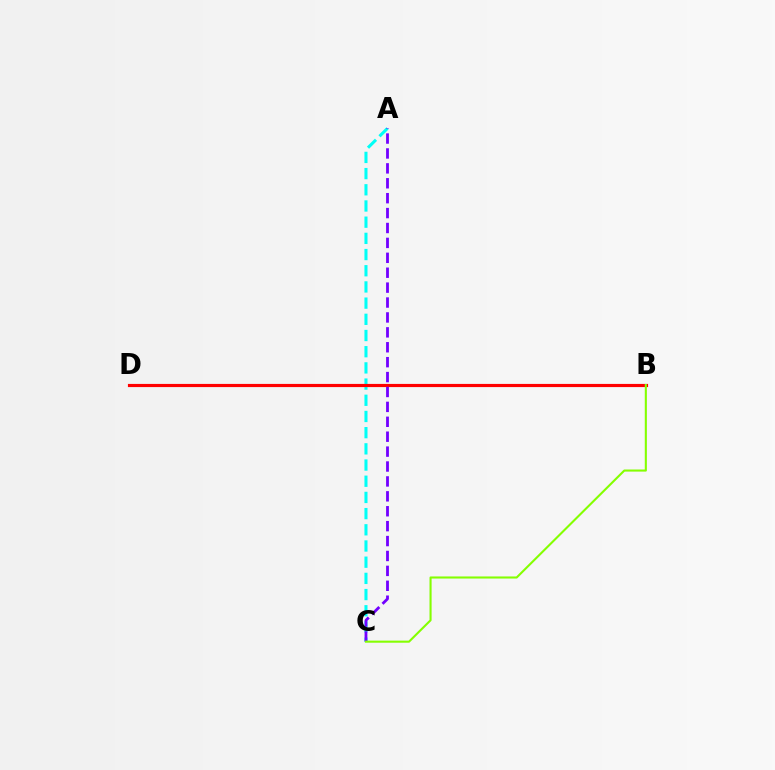{('A', 'C'): [{'color': '#00fff6', 'line_style': 'dashed', 'thickness': 2.2}, {'color': '#7200ff', 'line_style': 'dashed', 'thickness': 2.03}], ('B', 'D'): [{'color': '#ff0000', 'line_style': 'solid', 'thickness': 2.28}], ('B', 'C'): [{'color': '#84ff00', 'line_style': 'solid', 'thickness': 1.51}]}